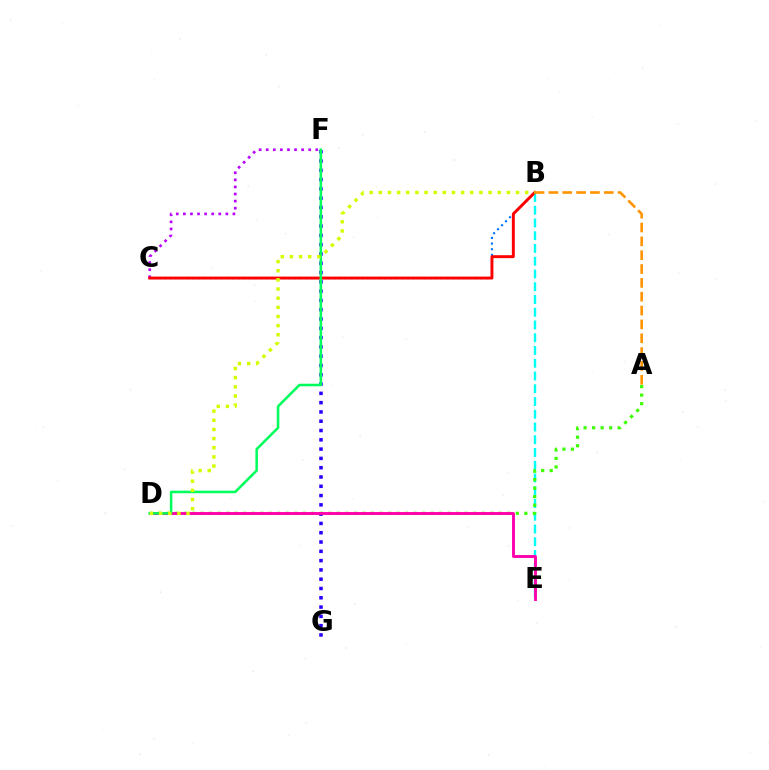{('B', 'E'): [{'color': '#00fff6', 'line_style': 'dashed', 'thickness': 1.73}], ('B', 'C'): [{'color': '#0074ff', 'line_style': 'dotted', 'thickness': 1.53}, {'color': '#ff0000', 'line_style': 'solid', 'thickness': 2.11}], ('C', 'F'): [{'color': '#b900ff', 'line_style': 'dotted', 'thickness': 1.92}], ('A', 'B'): [{'color': '#ff9400', 'line_style': 'dashed', 'thickness': 1.88}], ('A', 'D'): [{'color': '#3dff00', 'line_style': 'dotted', 'thickness': 2.31}], ('F', 'G'): [{'color': '#2500ff', 'line_style': 'dotted', 'thickness': 2.52}], ('D', 'E'): [{'color': '#ff00ac', 'line_style': 'solid', 'thickness': 2.08}], ('D', 'F'): [{'color': '#00ff5c', 'line_style': 'solid', 'thickness': 1.83}], ('B', 'D'): [{'color': '#d1ff00', 'line_style': 'dotted', 'thickness': 2.48}]}